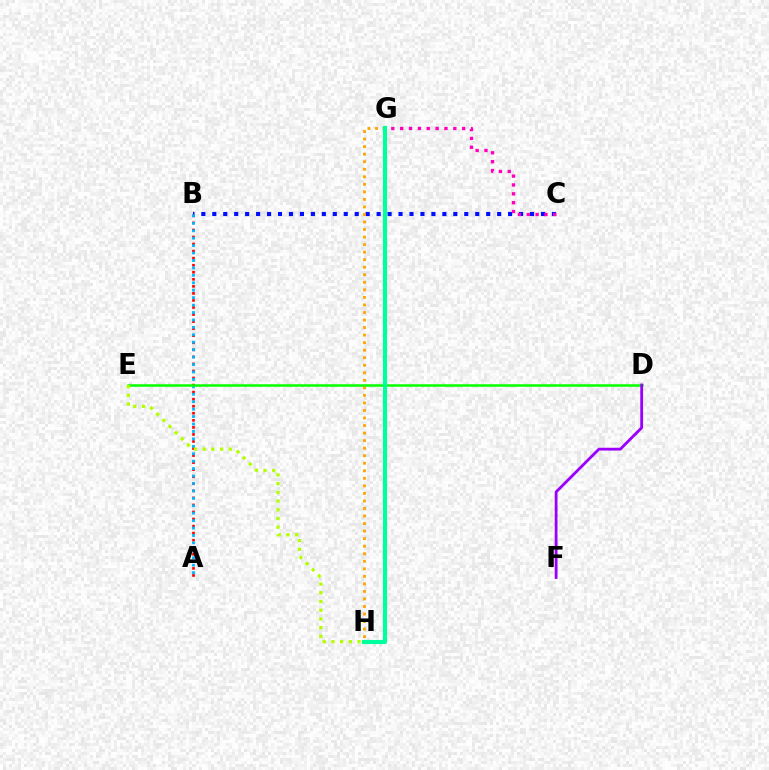{('A', 'B'): [{'color': '#ff0000', 'line_style': 'dotted', 'thickness': 1.92}, {'color': '#00b5ff', 'line_style': 'dotted', 'thickness': 2.02}], ('B', 'C'): [{'color': '#0010ff', 'line_style': 'dotted', 'thickness': 2.98}], ('G', 'H'): [{'color': '#ffa500', 'line_style': 'dotted', 'thickness': 2.05}, {'color': '#00ff9d', 'line_style': 'solid', 'thickness': 2.98}], ('D', 'E'): [{'color': '#08ff00', 'line_style': 'solid', 'thickness': 1.81}], ('D', 'F'): [{'color': '#9b00ff', 'line_style': 'solid', 'thickness': 2.02}], ('C', 'G'): [{'color': '#ff00bd', 'line_style': 'dotted', 'thickness': 2.41}], ('E', 'H'): [{'color': '#b3ff00', 'line_style': 'dotted', 'thickness': 2.37}]}